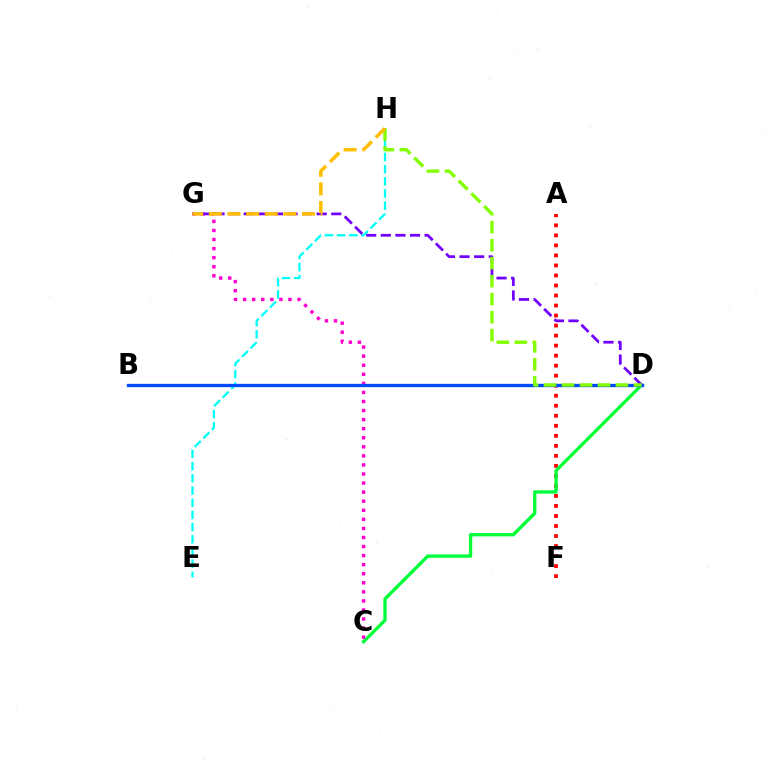{('A', 'F'): [{'color': '#ff0000', 'line_style': 'dotted', 'thickness': 2.72}], ('C', 'D'): [{'color': '#00ff39', 'line_style': 'solid', 'thickness': 2.39}], ('E', 'H'): [{'color': '#00fff6', 'line_style': 'dashed', 'thickness': 1.66}], ('C', 'G'): [{'color': '#ff00cf', 'line_style': 'dotted', 'thickness': 2.46}], ('D', 'G'): [{'color': '#7200ff', 'line_style': 'dashed', 'thickness': 1.98}], ('B', 'D'): [{'color': '#004bff', 'line_style': 'solid', 'thickness': 2.39}], ('D', 'H'): [{'color': '#84ff00', 'line_style': 'dashed', 'thickness': 2.44}], ('G', 'H'): [{'color': '#ffbd00', 'line_style': 'dashed', 'thickness': 2.53}]}